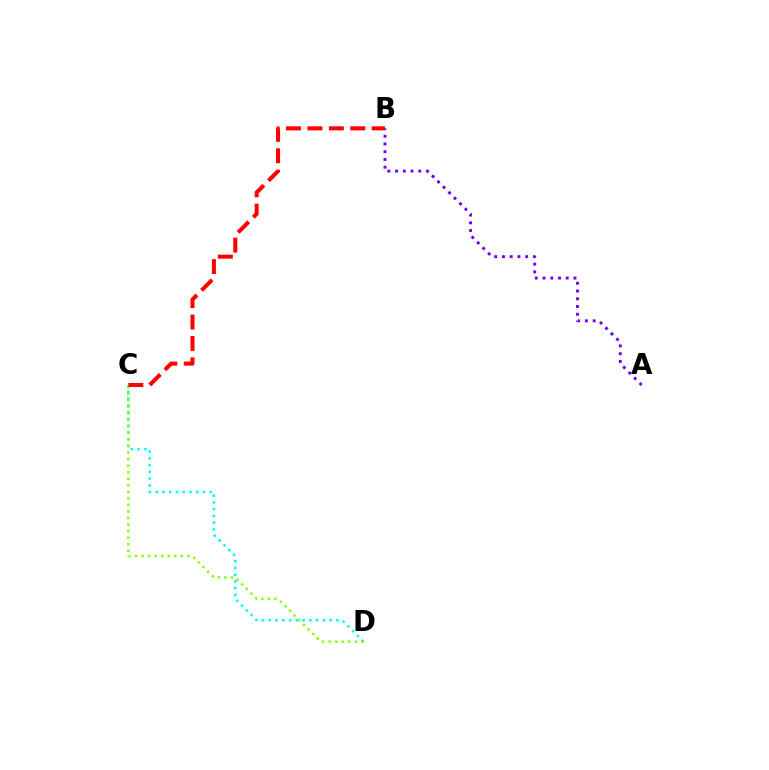{('A', 'B'): [{'color': '#7200ff', 'line_style': 'dotted', 'thickness': 2.1}], ('C', 'D'): [{'color': '#00fff6', 'line_style': 'dotted', 'thickness': 1.84}, {'color': '#84ff00', 'line_style': 'dotted', 'thickness': 1.78}], ('B', 'C'): [{'color': '#ff0000', 'line_style': 'dashed', 'thickness': 2.91}]}